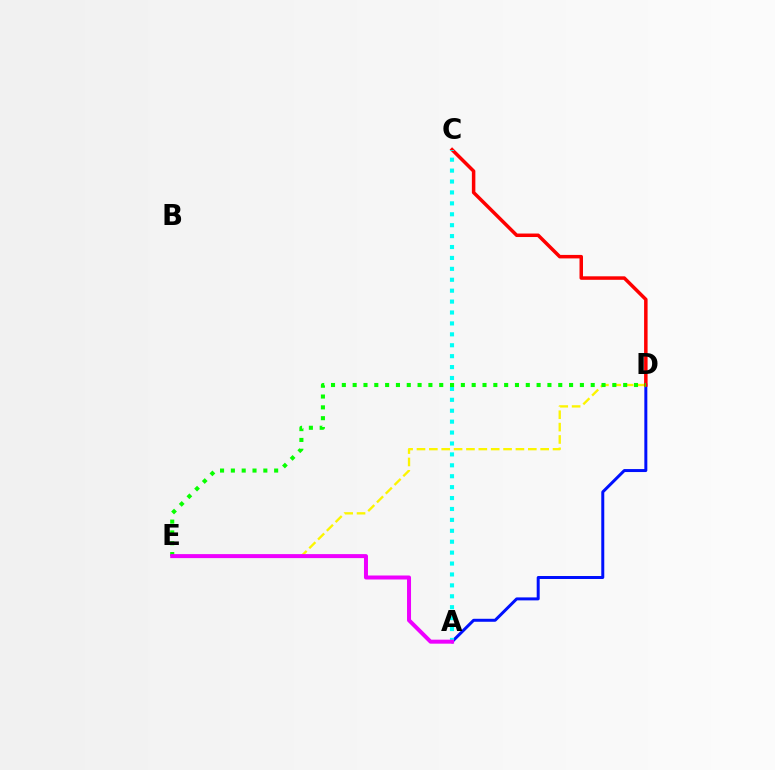{('A', 'D'): [{'color': '#0010ff', 'line_style': 'solid', 'thickness': 2.15}], ('D', 'E'): [{'color': '#fcf500', 'line_style': 'dashed', 'thickness': 1.68}, {'color': '#08ff00', 'line_style': 'dotted', 'thickness': 2.94}], ('C', 'D'): [{'color': '#ff0000', 'line_style': 'solid', 'thickness': 2.52}], ('A', 'C'): [{'color': '#00fff6', 'line_style': 'dotted', 'thickness': 2.97}], ('A', 'E'): [{'color': '#ee00ff', 'line_style': 'solid', 'thickness': 2.88}]}